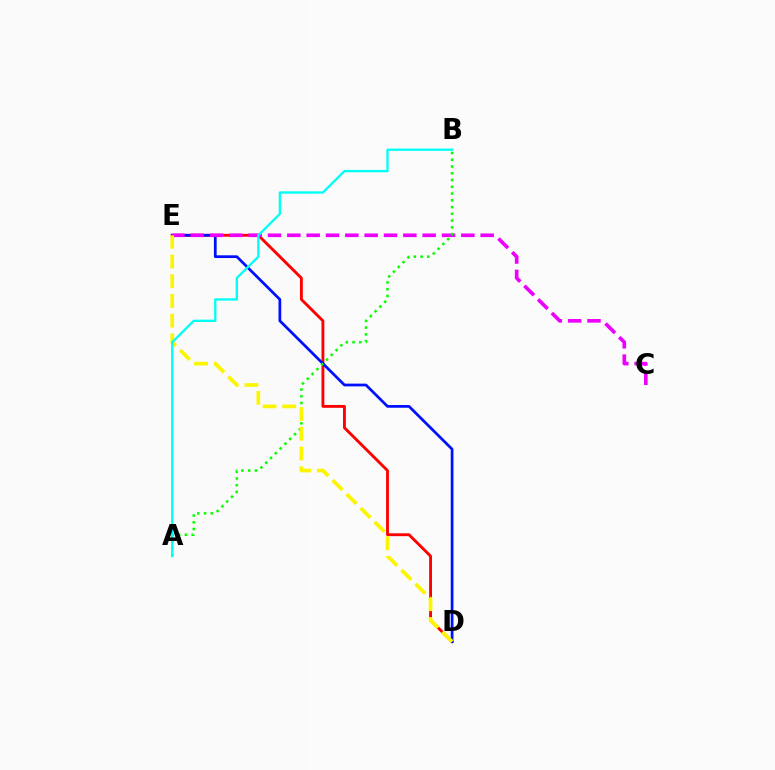{('D', 'E'): [{'color': '#ff0000', 'line_style': 'solid', 'thickness': 2.06}, {'color': '#0010ff', 'line_style': 'solid', 'thickness': 1.97}, {'color': '#fcf500', 'line_style': 'dashed', 'thickness': 2.68}], ('C', 'E'): [{'color': '#ee00ff', 'line_style': 'dashed', 'thickness': 2.63}], ('A', 'B'): [{'color': '#08ff00', 'line_style': 'dotted', 'thickness': 1.84}, {'color': '#00fff6', 'line_style': 'solid', 'thickness': 1.68}]}